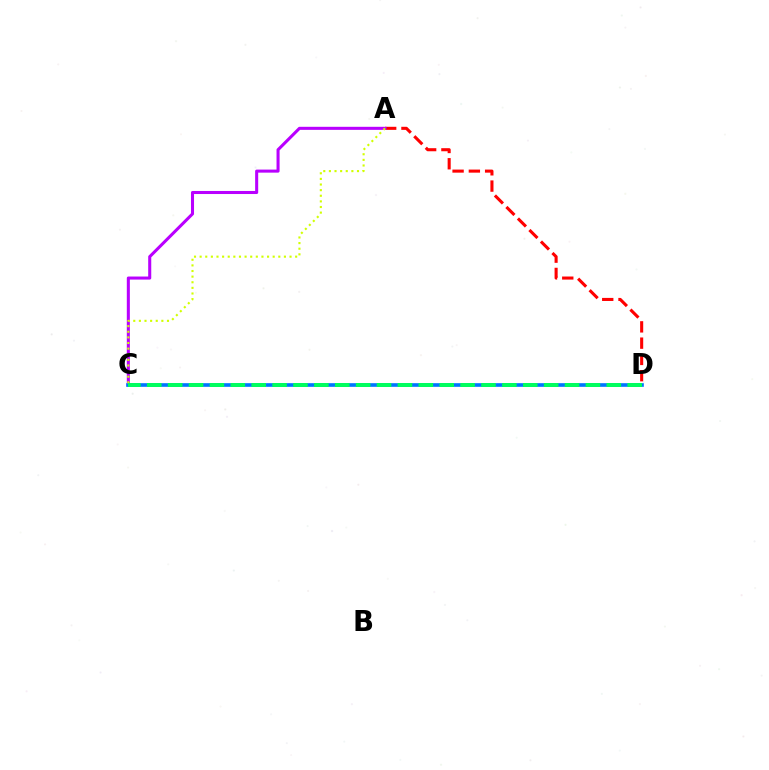{('A', 'D'): [{'color': '#ff0000', 'line_style': 'dashed', 'thickness': 2.21}], ('A', 'C'): [{'color': '#b900ff', 'line_style': 'solid', 'thickness': 2.2}, {'color': '#d1ff00', 'line_style': 'dotted', 'thickness': 1.53}], ('C', 'D'): [{'color': '#0074ff', 'line_style': 'solid', 'thickness': 2.62}, {'color': '#00ff5c', 'line_style': 'dashed', 'thickness': 2.84}]}